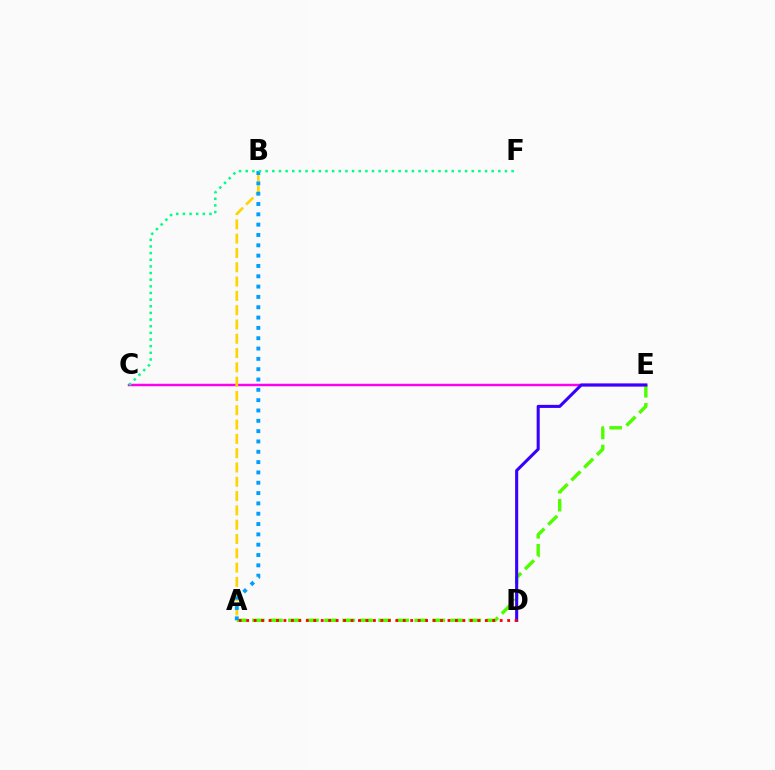{('C', 'E'): [{'color': '#ff00ed', 'line_style': 'solid', 'thickness': 1.77}], ('A', 'E'): [{'color': '#4fff00', 'line_style': 'dashed', 'thickness': 2.45}], ('A', 'B'): [{'color': '#ffd500', 'line_style': 'dashed', 'thickness': 1.94}, {'color': '#009eff', 'line_style': 'dotted', 'thickness': 2.8}], ('D', 'E'): [{'color': '#3700ff', 'line_style': 'solid', 'thickness': 2.21}], ('A', 'D'): [{'color': '#ff0000', 'line_style': 'dotted', 'thickness': 2.03}], ('C', 'F'): [{'color': '#00ff86', 'line_style': 'dotted', 'thickness': 1.81}]}